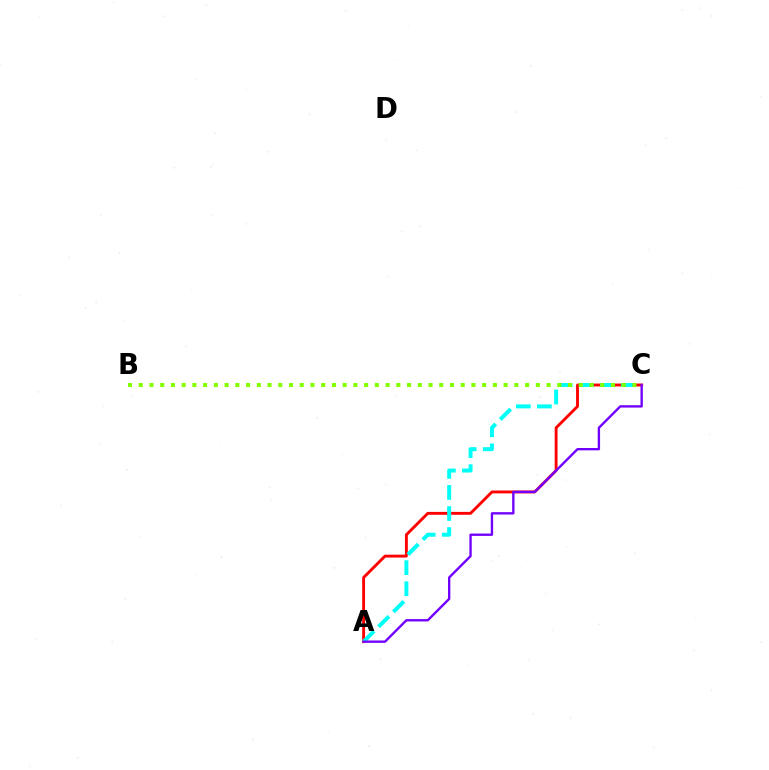{('A', 'C'): [{'color': '#ff0000', 'line_style': 'solid', 'thickness': 2.07}, {'color': '#00fff6', 'line_style': 'dashed', 'thickness': 2.87}, {'color': '#7200ff', 'line_style': 'solid', 'thickness': 1.7}], ('B', 'C'): [{'color': '#84ff00', 'line_style': 'dotted', 'thickness': 2.92}]}